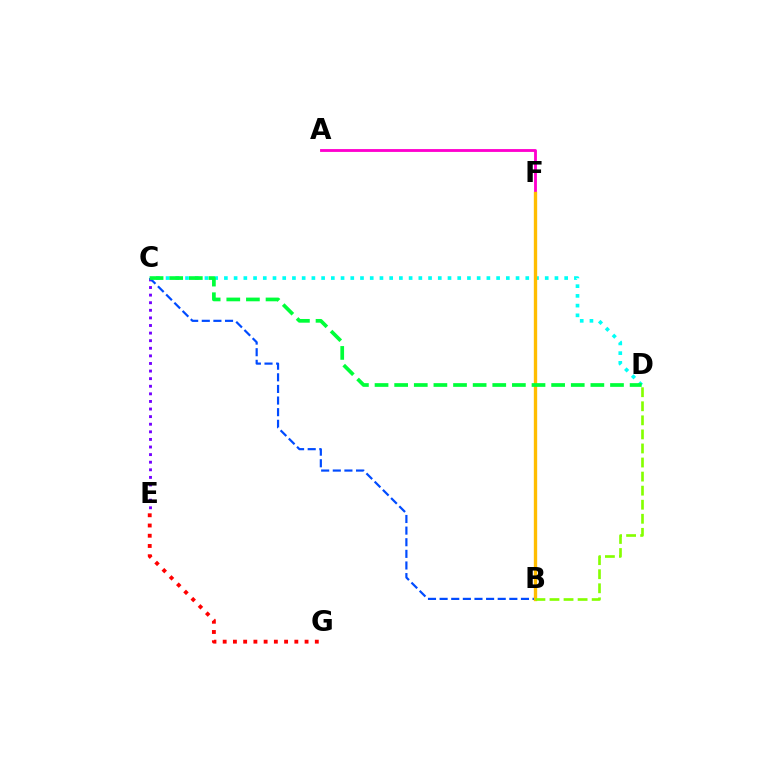{('C', 'E'): [{'color': '#7200ff', 'line_style': 'dotted', 'thickness': 2.06}], ('A', 'F'): [{'color': '#ff00cf', 'line_style': 'solid', 'thickness': 2.05}], ('C', 'D'): [{'color': '#00fff6', 'line_style': 'dotted', 'thickness': 2.64}, {'color': '#00ff39', 'line_style': 'dashed', 'thickness': 2.67}], ('B', 'C'): [{'color': '#004bff', 'line_style': 'dashed', 'thickness': 1.58}], ('B', 'F'): [{'color': '#ffbd00', 'line_style': 'solid', 'thickness': 2.41}], ('B', 'D'): [{'color': '#84ff00', 'line_style': 'dashed', 'thickness': 1.91}], ('E', 'G'): [{'color': '#ff0000', 'line_style': 'dotted', 'thickness': 2.78}]}